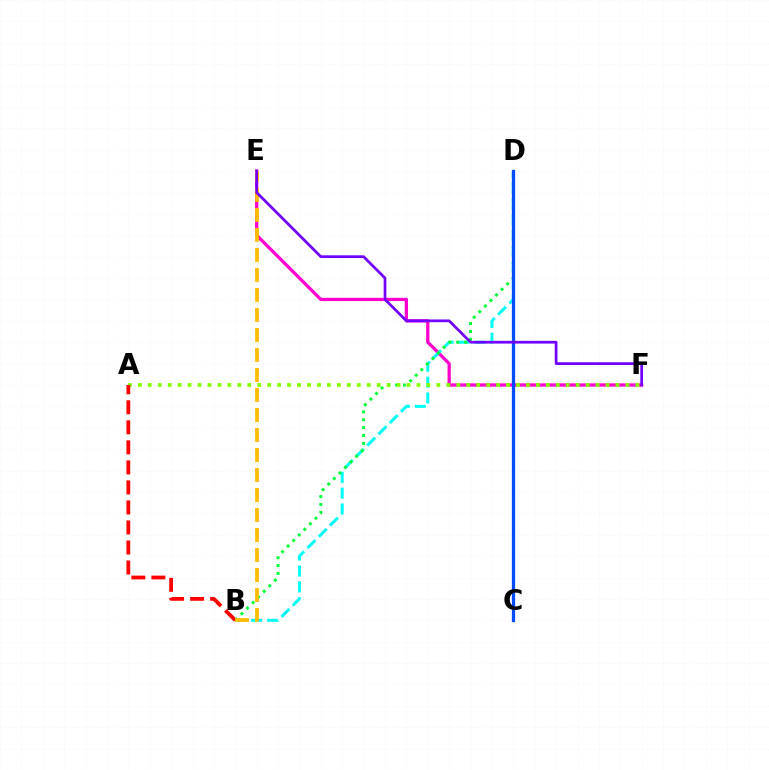{('E', 'F'): [{'color': '#ff00cf', 'line_style': 'solid', 'thickness': 2.35}, {'color': '#7200ff', 'line_style': 'solid', 'thickness': 1.96}], ('B', 'D'): [{'color': '#00fff6', 'line_style': 'dashed', 'thickness': 2.16}, {'color': '#00ff39', 'line_style': 'dotted', 'thickness': 2.14}], ('A', 'F'): [{'color': '#84ff00', 'line_style': 'dotted', 'thickness': 2.7}], ('A', 'B'): [{'color': '#ff0000', 'line_style': 'dashed', 'thickness': 2.72}], ('C', 'D'): [{'color': '#004bff', 'line_style': 'solid', 'thickness': 2.35}], ('B', 'E'): [{'color': '#ffbd00', 'line_style': 'dashed', 'thickness': 2.72}]}